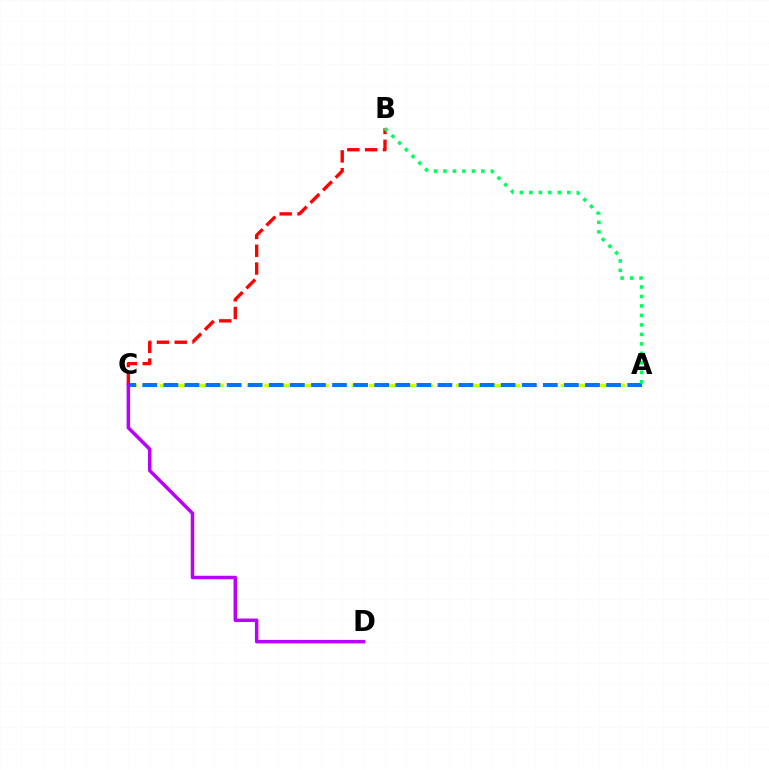{('A', 'C'): [{'color': '#d1ff00', 'line_style': 'dashed', 'thickness': 2.37}, {'color': '#0074ff', 'line_style': 'dashed', 'thickness': 2.86}], ('B', 'C'): [{'color': '#ff0000', 'line_style': 'dashed', 'thickness': 2.42}], ('A', 'B'): [{'color': '#00ff5c', 'line_style': 'dotted', 'thickness': 2.58}], ('C', 'D'): [{'color': '#b900ff', 'line_style': 'solid', 'thickness': 2.51}]}